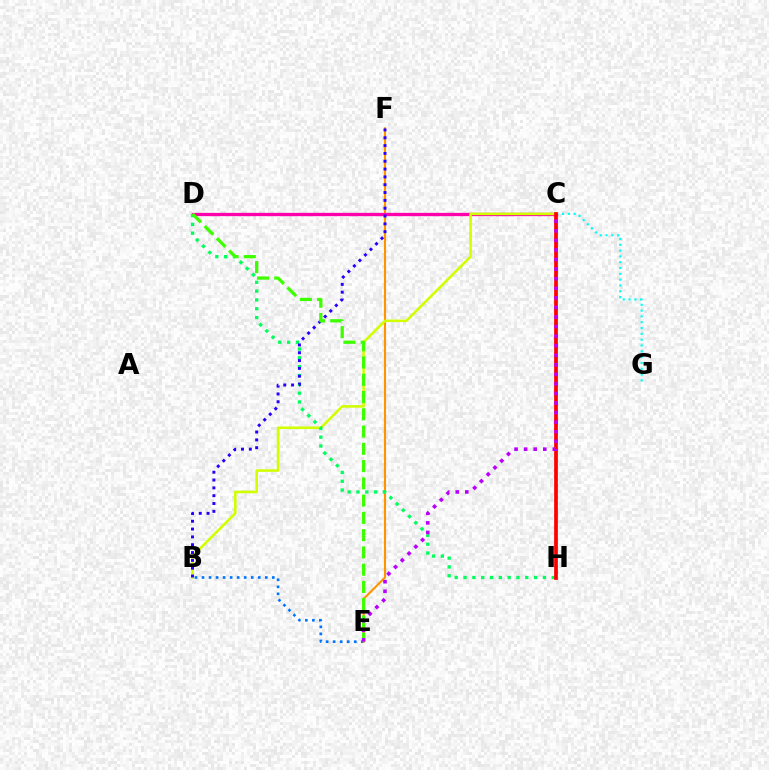{('B', 'E'): [{'color': '#0074ff', 'line_style': 'dotted', 'thickness': 1.91}], ('E', 'F'): [{'color': '#ff9400', 'line_style': 'solid', 'thickness': 1.53}], ('C', 'D'): [{'color': '#ff00ac', 'line_style': 'solid', 'thickness': 2.39}], ('C', 'G'): [{'color': '#00fff6', 'line_style': 'dotted', 'thickness': 1.58}], ('B', 'C'): [{'color': '#d1ff00', 'line_style': 'solid', 'thickness': 1.85}], ('D', 'H'): [{'color': '#00ff5c', 'line_style': 'dotted', 'thickness': 2.4}], ('B', 'F'): [{'color': '#2500ff', 'line_style': 'dotted', 'thickness': 2.13}], ('D', 'E'): [{'color': '#3dff00', 'line_style': 'dashed', 'thickness': 2.34}], ('C', 'H'): [{'color': '#ff0000', 'line_style': 'solid', 'thickness': 2.68}], ('C', 'E'): [{'color': '#b900ff', 'line_style': 'dotted', 'thickness': 2.6}]}